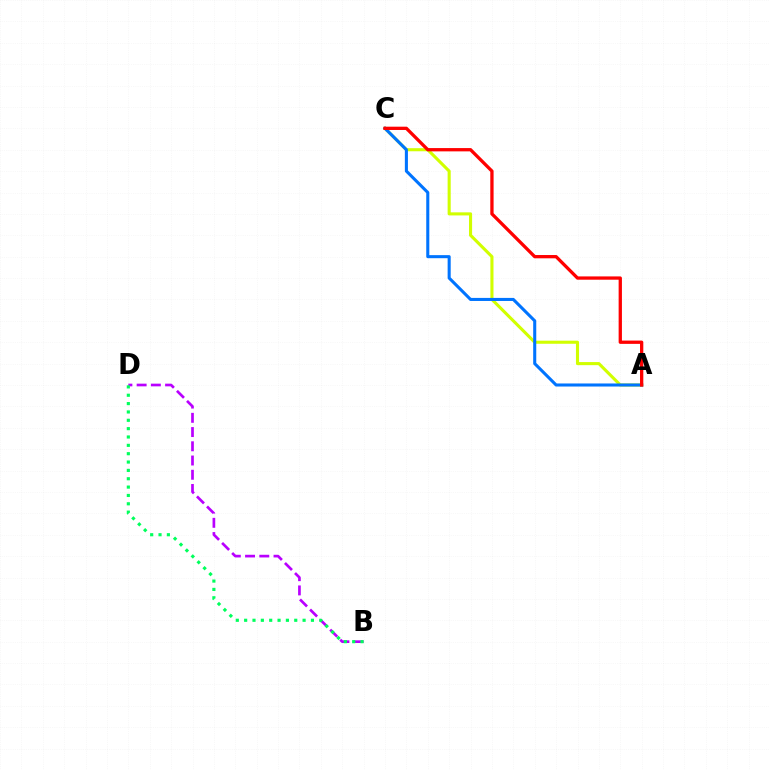{('A', 'C'): [{'color': '#d1ff00', 'line_style': 'solid', 'thickness': 2.23}, {'color': '#0074ff', 'line_style': 'solid', 'thickness': 2.21}, {'color': '#ff0000', 'line_style': 'solid', 'thickness': 2.37}], ('B', 'D'): [{'color': '#b900ff', 'line_style': 'dashed', 'thickness': 1.93}, {'color': '#00ff5c', 'line_style': 'dotted', 'thickness': 2.27}]}